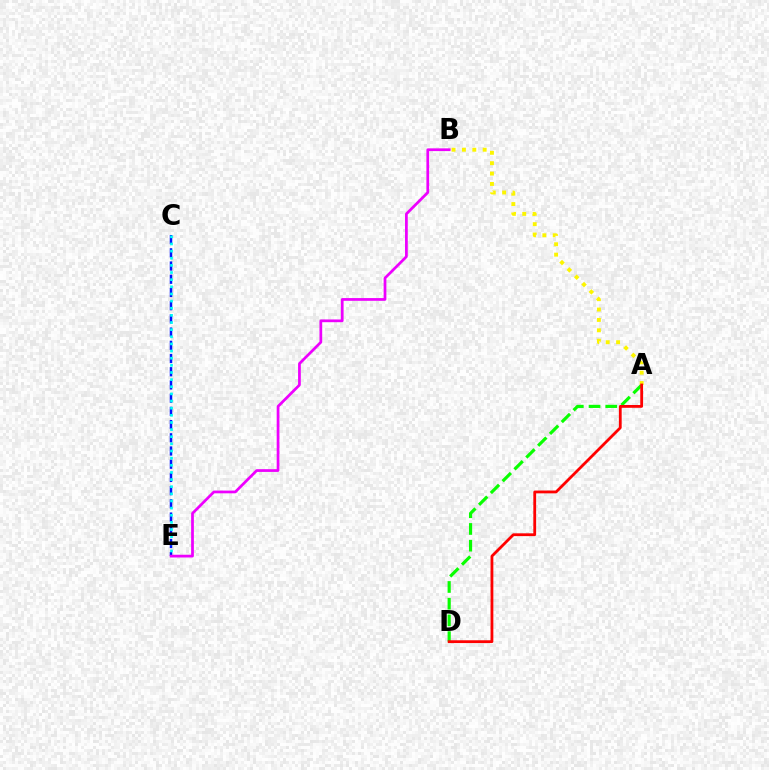{('C', 'E'): [{'color': '#0010ff', 'line_style': 'dashed', 'thickness': 1.79}, {'color': '#00fff6', 'line_style': 'dotted', 'thickness': 1.94}], ('A', 'D'): [{'color': '#08ff00', 'line_style': 'dashed', 'thickness': 2.27}, {'color': '#ff0000', 'line_style': 'solid', 'thickness': 2.01}], ('A', 'B'): [{'color': '#fcf500', 'line_style': 'dotted', 'thickness': 2.82}], ('B', 'E'): [{'color': '#ee00ff', 'line_style': 'solid', 'thickness': 1.97}]}